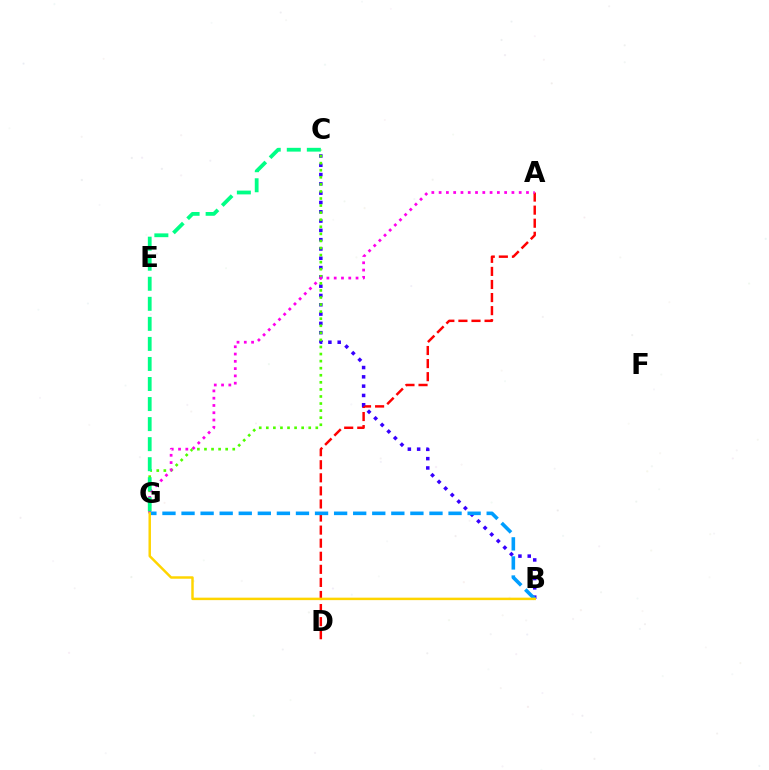{('A', 'D'): [{'color': '#ff0000', 'line_style': 'dashed', 'thickness': 1.78}], ('B', 'C'): [{'color': '#3700ff', 'line_style': 'dotted', 'thickness': 2.53}], ('C', 'G'): [{'color': '#4fff00', 'line_style': 'dotted', 'thickness': 1.92}, {'color': '#00ff86', 'line_style': 'dashed', 'thickness': 2.72}], ('A', 'G'): [{'color': '#ff00ed', 'line_style': 'dotted', 'thickness': 1.98}], ('B', 'G'): [{'color': '#009eff', 'line_style': 'dashed', 'thickness': 2.59}, {'color': '#ffd500', 'line_style': 'solid', 'thickness': 1.78}]}